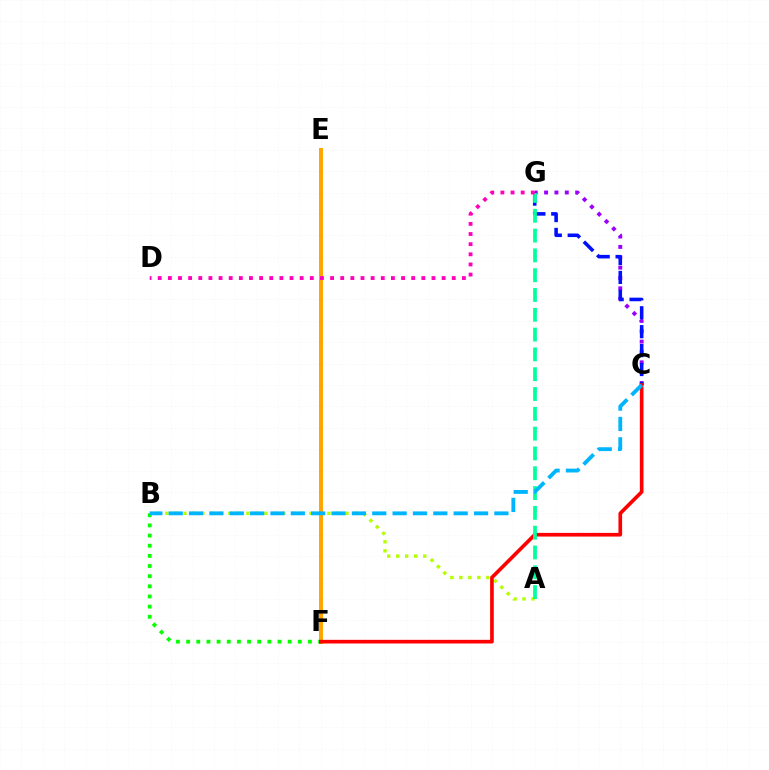{('A', 'B'): [{'color': '#b3ff00', 'line_style': 'dotted', 'thickness': 2.45}], ('C', 'G'): [{'color': '#9b00ff', 'line_style': 'dotted', 'thickness': 2.81}, {'color': '#0010ff', 'line_style': 'dashed', 'thickness': 2.57}], ('E', 'F'): [{'color': '#ffa500', 'line_style': 'solid', 'thickness': 2.86}], ('B', 'F'): [{'color': '#08ff00', 'line_style': 'dotted', 'thickness': 2.76}], ('C', 'F'): [{'color': '#ff0000', 'line_style': 'solid', 'thickness': 2.64}], ('A', 'G'): [{'color': '#00ff9d', 'line_style': 'dashed', 'thickness': 2.69}], ('D', 'G'): [{'color': '#ff00bd', 'line_style': 'dotted', 'thickness': 2.75}], ('B', 'C'): [{'color': '#00b5ff', 'line_style': 'dashed', 'thickness': 2.77}]}